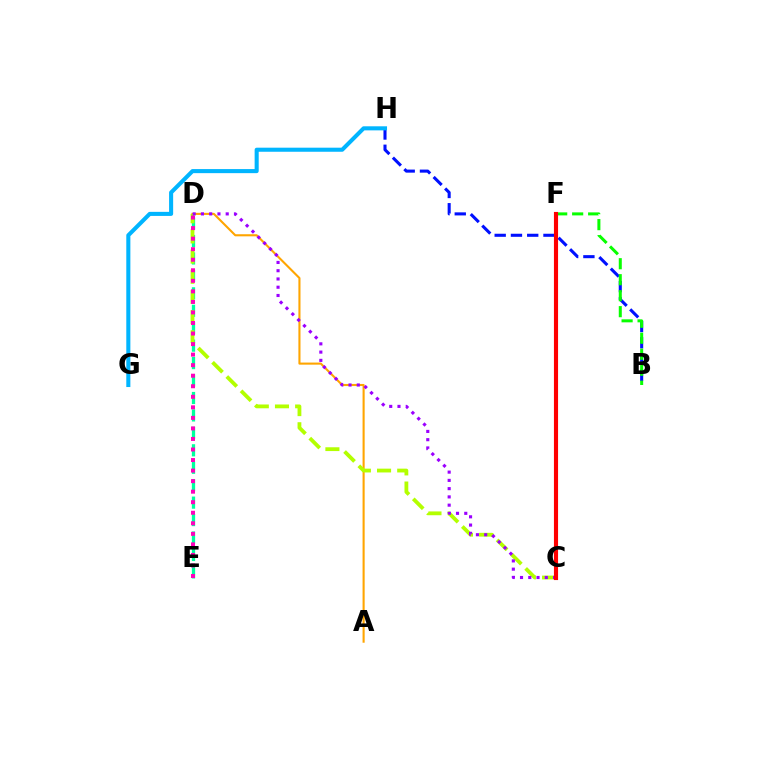{('A', 'D'): [{'color': '#ffa500', 'line_style': 'solid', 'thickness': 1.51}], ('D', 'E'): [{'color': '#00ff9d', 'line_style': 'dashed', 'thickness': 2.37}, {'color': '#ff00bd', 'line_style': 'dotted', 'thickness': 2.86}], ('C', 'D'): [{'color': '#b3ff00', 'line_style': 'dashed', 'thickness': 2.74}, {'color': '#9b00ff', 'line_style': 'dotted', 'thickness': 2.24}], ('B', 'H'): [{'color': '#0010ff', 'line_style': 'dashed', 'thickness': 2.21}], ('G', 'H'): [{'color': '#00b5ff', 'line_style': 'solid', 'thickness': 2.93}], ('B', 'F'): [{'color': '#08ff00', 'line_style': 'dashed', 'thickness': 2.17}], ('C', 'F'): [{'color': '#ff0000', 'line_style': 'solid', 'thickness': 2.97}]}